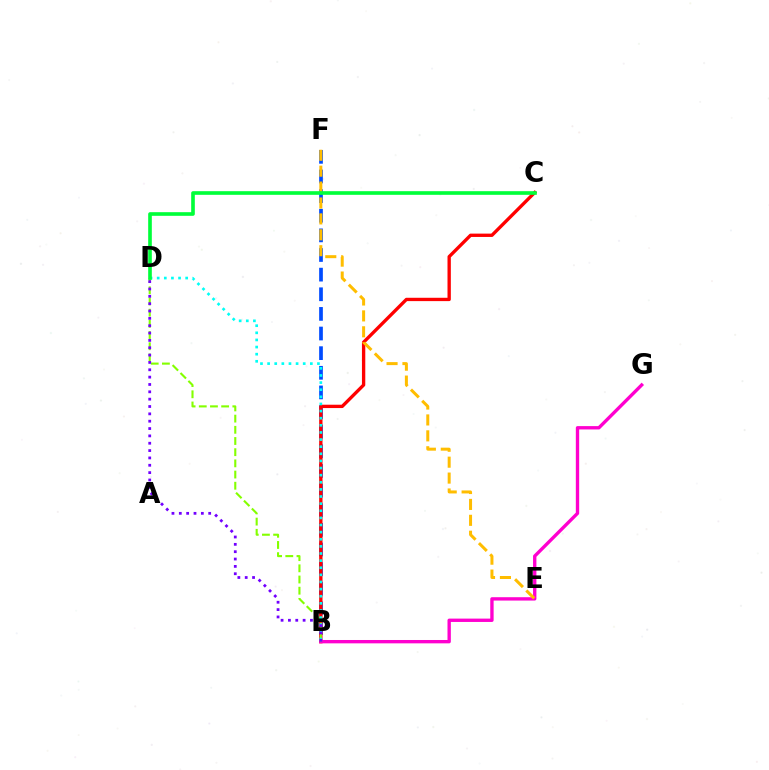{('B', 'F'): [{'color': '#004bff', 'line_style': 'dashed', 'thickness': 2.67}], ('B', 'C'): [{'color': '#ff0000', 'line_style': 'solid', 'thickness': 2.4}], ('B', 'G'): [{'color': '#ff00cf', 'line_style': 'solid', 'thickness': 2.41}], ('E', 'F'): [{'color': '#ffbd00', 'line_style': 'dashed', 'thickness': 2.16}], ('B', 'D'): [{'color': '#84ff00', 'line_style': 'dashed', 'thickness': 1.52}, {'color': '#00fff6', 'line_style': 'dotted', 'thickness': 1.93}, {'color': '#7200ff', 'line_style': 'dotted', 'thickness': 2.0}], ('C', 'D'): [{'color': '#00ff39', 'line_style': 'solid', 'thickness': 2.62}]}